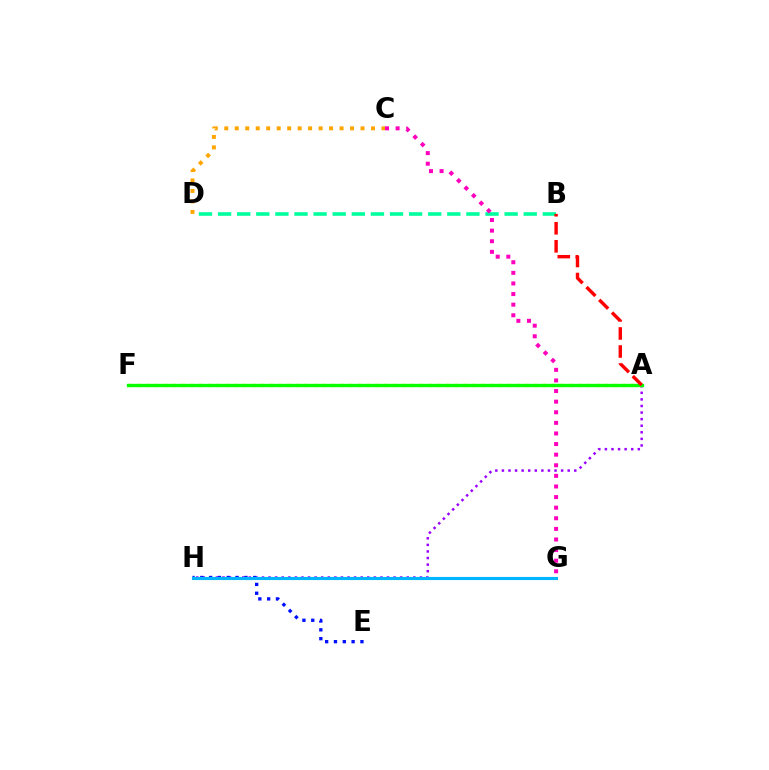{('B', 'D'): [{'color': '#00ff9d', 'line_style': 'dashed', 'thickness': 2.6}], ('A', 'F'): [{'color': '#b3ff00', 'line_style': 'dotted', 'thickness': 2.4}, {'color': '#08ff00', 'line_style': 'solid', 'thickness': 2.4}], ('C', 'D'): [{'color': '#ffa500', 'line_style': 'dotted', 'thickness': 2.85}], ('A', 'H'): [{'color': '#9b00ff', 'line_style': 'dotted', 'thickness': 1.79}], ('E', 'H'): [{'color': '#0010ff', 'line_style': 'dotted', 'thickness': 2.4}], ('A', 'B'): [{'color': '#ff0000', 'line_style': 'dashed', 'thickness': 2.45}], ('G', 'H'): [{'color': '#00b5ff', 'line_style': 'solid', 'thickness': 2.26}], ('C', 'G'): [{'color': '#ff00bd', 'line_style': 'dotted', 'thickness': 2.88}]}